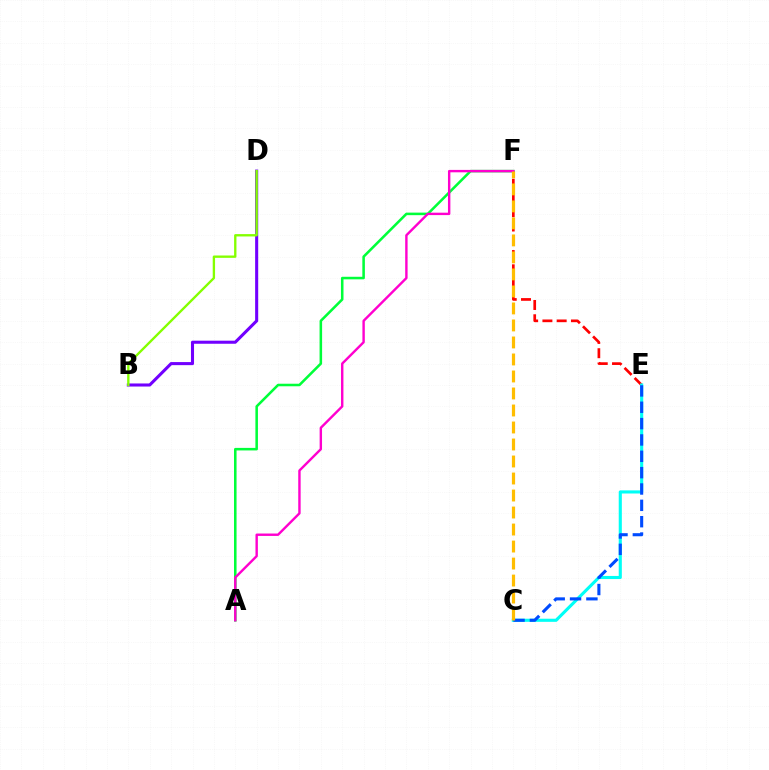{('E', 'F'): [{'color': '#ff0000', 'line_style': 'dashed', 'thickness': 1.94}], ('C', 'E'): [{'color': '#00fff6', 'line_style': 'solid', 'thickness': 2.24}, {'color': '#004bff', 'line_style': 'dashed', 'thickness': 2.22}], ('B', 'D'): [{'color': '#7200ff', 'line_style': 'solid', 'thickness': 2.21}, {'color': '#84ff00', 'line_style': 'solid', 'thickness': 1.69}], ('A', 'F'): [{'color': '#00ff39', 'line_style': 'solid', 'thickness': 1.84}, {'color': '#ff00cf', 'line_style': 'solid', 'thickness': 1.73}], ('C', 'F'): [{'color': '#ffbd00', 'line_style': 'dashed', 'thickness': 2.31}]}